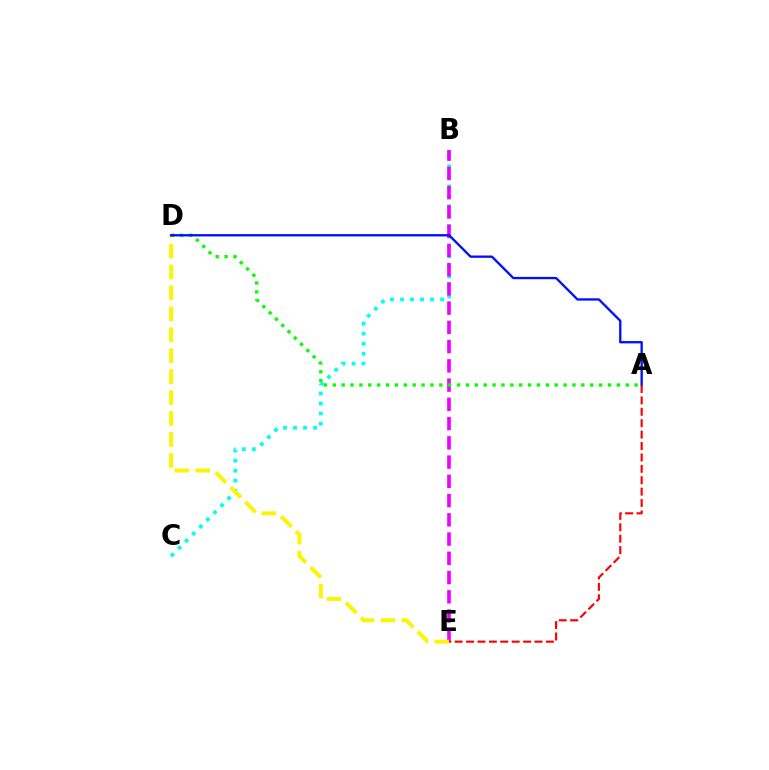{('B', 'C'): [{'color': '#00fff6', 'line_style': 'dotted', 'thickness': 2.72}], ('B', 'E'): [{'color': '#ee00ff', 'line_style': 'dashed', 'thickness': 2.61}], ('D', 'E'): [{'color': '#fcf500', 'line_style': 'dashed', 'thickness': 2.84}], ('A', 'D'): [{'color': '#08ff00', 'line_style': 'dotted', 'thickness': 2.41}, {'color': '#0010ff', 'line_style': 'solid', 'thickness': 1.68}], ('A', 'E'): [{'color': '#ff0000', 'line_style': 'dashed', 'thickness': 1.55}]}